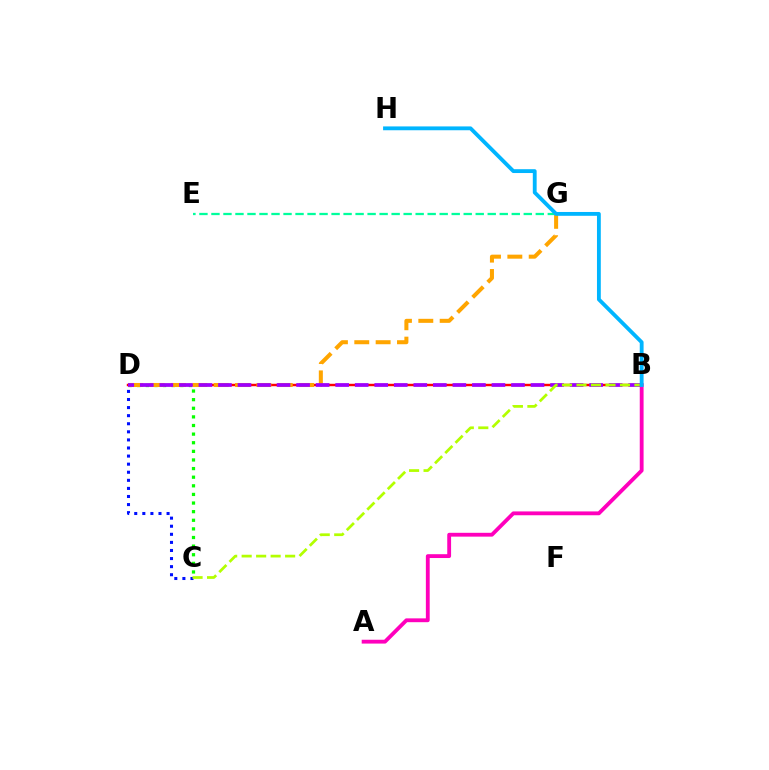{('C', 'D'): [{'color': '#08ff00', 'line_style': 'dotted', 'thickness': 2.34}, {'color': '#0010ff', 'line_style': 'dotted', 'thickness': 2.2}], ('B', 'D'): [{'color': '#ff0000', 'line_style': 'solid', 'thickness': 1.75}, {'color': '#9b00ff', 'line_style': 'dashed', 'thickness': 2.65}], ('D', 'G'): [{'color': '#ffa500', 'line_style': 'dashed', 'thickness': 2.9}], ('E', 'G'): [{'color': '#00ff9d', 'line_style': 'dashed', 'thickness': 1.63}], ('B', 'C'): [{'color': '#b3ff00', 'line_style': 'dashed', 'thickness': 1.97}], ('A', 'B'): [{'color': '#ff00bd', 'line_style': 'solid', 'thickness': 2.76}], ('B', 'H'): [{'color': '#00b5ff', 'line_style': 'solid', 'thickness': 2.76}]}